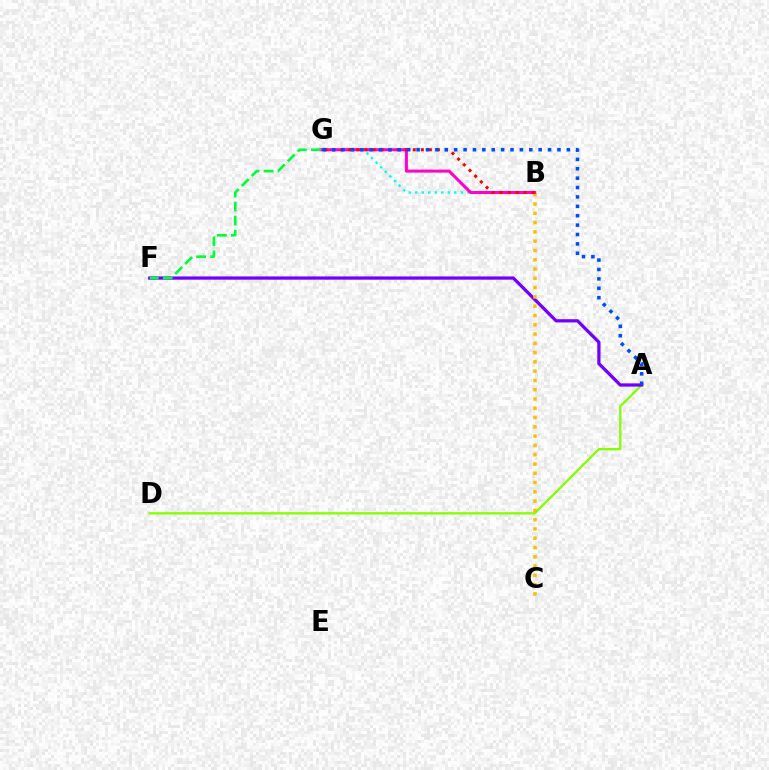{('A', 'D'): [{'color': '#84ff00', 'line_style': 'solid', 'thickness': 1.67}], ('A', 'F'): [{'color': '#7200ff', 'line_style': 'solid', 'thickness': 2.34}], ('B', 'G'): [{'color': '#00fff6', 'line_style': 'dotted', 'thickness': 1.77}, {'color': '#ff00cf', 'line_style': 'solid', 'thickness': 2.18}, {'color': '#ff0000', 'line_style': 'dotted', 'thickness': 2.18}], ('B', 'C'): [{'color': '#ffbd00', 'line_style': 'dotted', 'thickness': 2.52}], ('A', 'G'): [{'color': '#004bff', 'line_style': 'dotted', 'thickness': 2.55}], ('F', 'G'): [{'color': '#00ff39', 'line_style': 'dashed', 'thickness': 1.91}]}